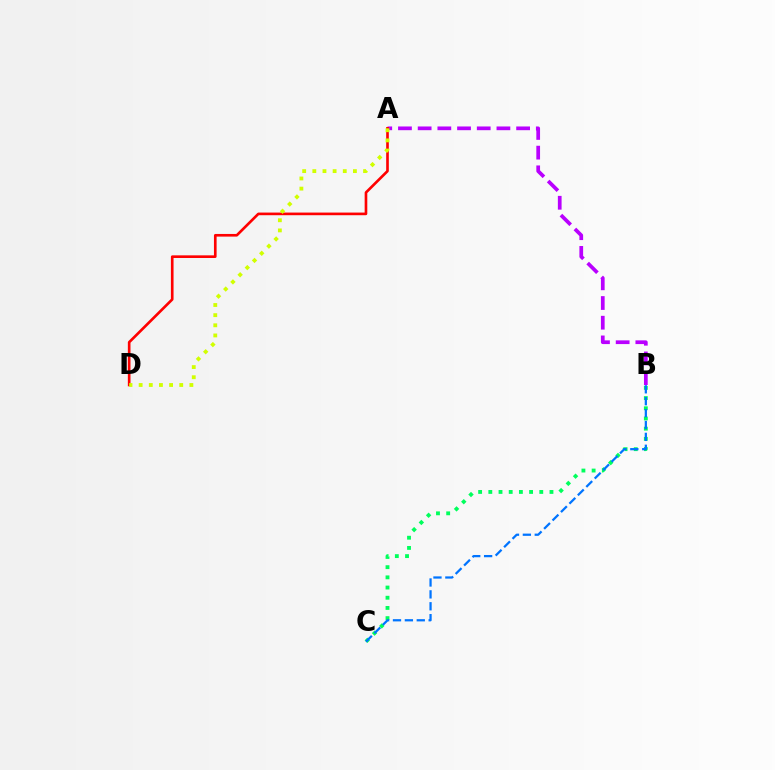{('B', 'C'): [{'color': '#00ff5c', 'line_style': 'dotted', 'thickness': 2.77}, {'color': '#0074ff', 'line_style': 'dashed', 'thickness': 1.62}], ('A', 'B'): [{'color': '#b900ff', 'line_style': 'dashed', 'thickness': 2.68}], ('A', 'D'): [{'color': '#ff0000', 'line_style': 'solid', 'thickness': 1.91}, {'color': '#d1ff00', 'line_style': 'dotted', 'thickness': 2.76}]}